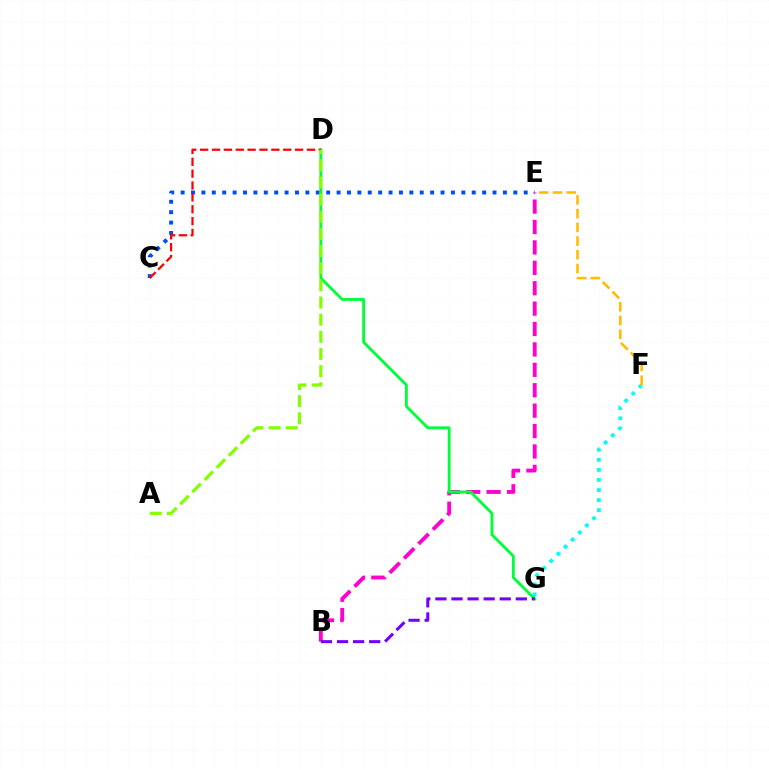{('C', 'E'): [{'color': '#004bff', 'line_style': 'dotted', 'thickness': 2.82}], ('B', 'E'): [{'color': '#ff00cf', 'line_style': 'dashed', 'thickness': 2.77}], ('F', 'G'): [{'color': '#00fff6', 'line_style': 'dotted', 'thickness': 2.74}], ('D', 'G'): [{'color': '#00ff39', 'line_style': 'solid', 'thickness': 2.04}], ('B', 'G'): [{'color': '#7200ff', 'line_style': 'dashed', 'thickness': 2.18}], ('E', 'F'): [{'color': '#ffbd00', 'line_style': 'dashed', 'thickness': 1.86}], ('C', 'D'): [{'color': '#ff0000', 'line_style': 'dashed', 'thickness': 1.61}], ('A', 'D'): [{'color': '#84ff00', 'line_style': 'dashed', 'thickness': 2.33}]}